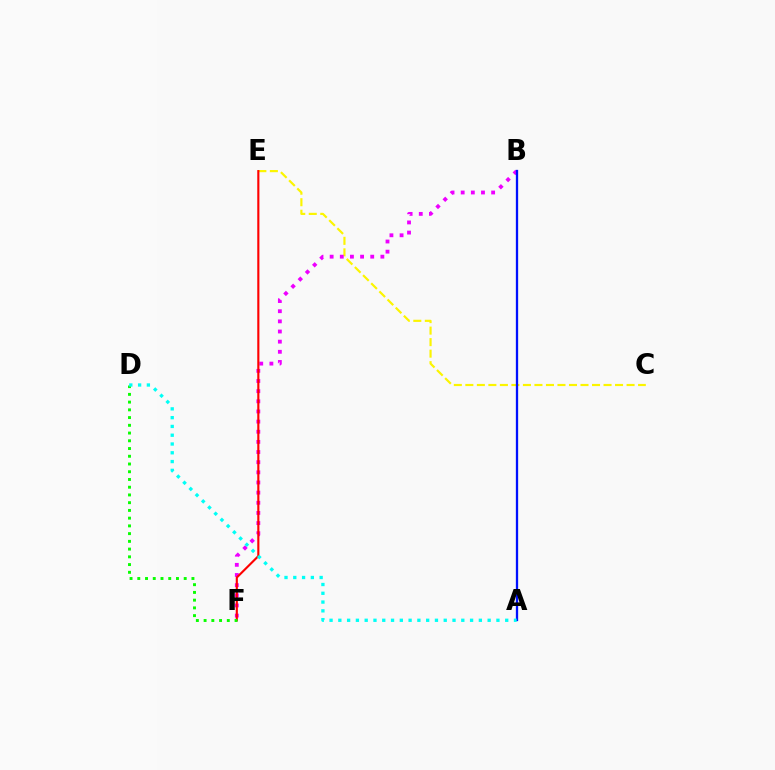{('C', 'E'): [{'color': '#fcf500', 'line_style': 'dashed', 'thickness': 1.56}], ('B', 'F'): [{'color': '#ee00ff', 'line_style': 'dotted', 'thickness': 2.76}], ('E', 'F'): [{'color': '#ff0000', 'line_style': 'solid', 'thickness': 1.53}], ('D', 'F'): [{'color': '#08ff00', 'line_style': 'dotted', 'thickness': 2.1}], ('A', 'B'): [{'color': '#0010ff', 'line_style': 'solid', 'thickness': 1.65}], ('A', 'D'): [{'color': '#00fff6', 'line_style': 'dotted', 'thickness': 2.39}]}